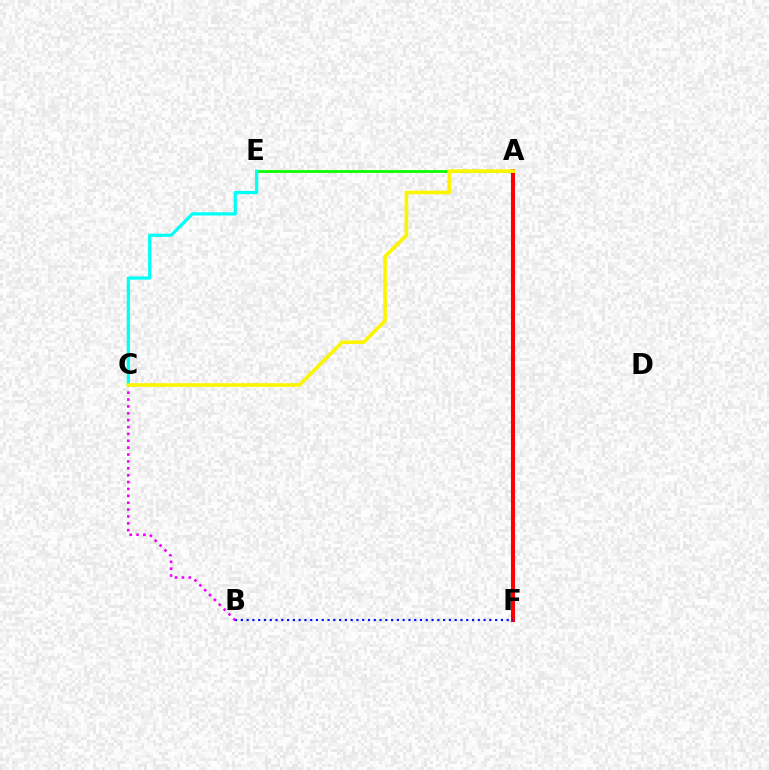{('A', 'E'): [{'color': '#08ff00', 'line_style': 'solid', 'thickness': 1.97}], ('A', 'F'): [{'color': '#ff0000', 'line_style': 'solid', 'thickness': 2.92}], ('B', 'F'): [{'color': '#0010ff', 'line_style': 'dotted', 'thickness': 1.57}], ('B', 'C'): [{'color': '#ee00ff', 'line_style': 'dotted', 'thickness': 1.87}], ('C', 'E'): [{'color': '#00fff6', 'line_style': 'solid', 'thickness': 2.33}], ('A', 'C'): [{'color': '#fcf500', 'line_style': 'solid', 'thickness': 2.61}]}